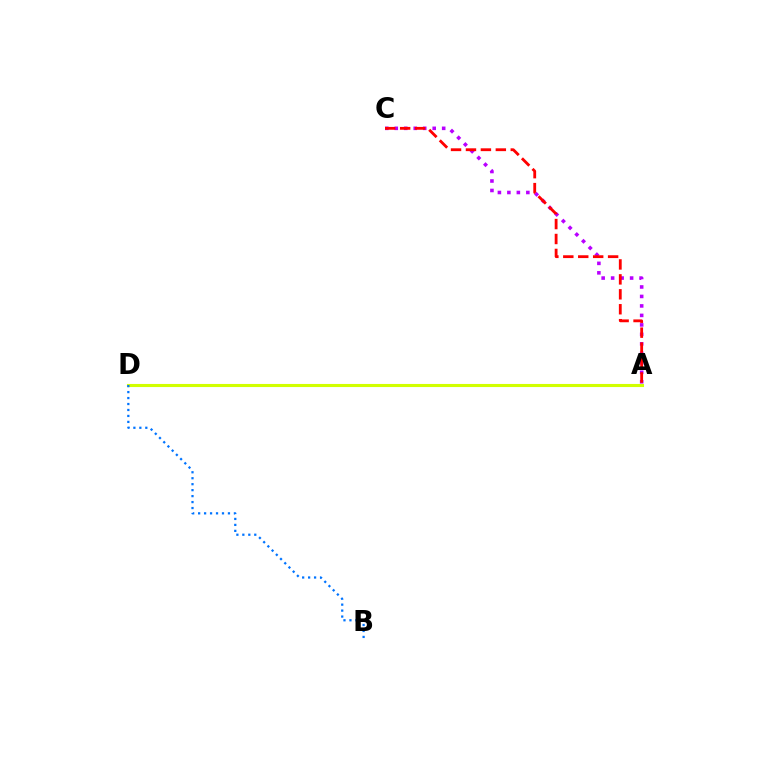{('A', 'D'): [{'color': '#00ff5c', 'line_style': 'solid', 'thickness': 1.89}, {'color': '#d1ff00', 'line_style': 'solid', 'thickness': 2.23}], ('A', 'C'): [{'color': '#b900ff', 'line_style': 'dotted', 'thickness': 2.58}, {'color': '#ff0000', 'line_style': 'dashed', 'thickness': 2.03}], ('B', 'D'): [{'color': '#0074ff', 'line_style': 'dotted', 'thickness': 1.62}]}